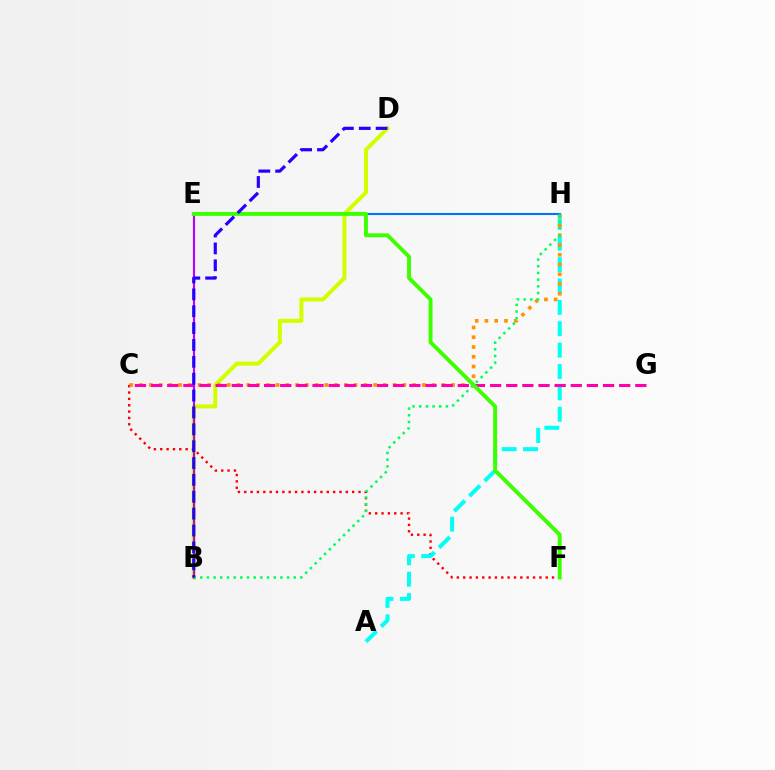{('B', 'D'): [{'color': '#d1ff00', 'line_style': 'solid', 'thickness': 2.88}, {'color': '#2500ff', 'line_style': 'dashed', 'thickness': 2.29}], ('C', 'F'): [{'color': '#ff0000', 'line_style': 'dotted', 'thickness': 1.72}], ('A', 'H'): [{'color': '#00fff6', 'line_style': 'dashed', 'thickness': 2.9}], ('C', 'H'): [{'color': '#ff9400', 'line_style': 'dotted', 'thickness': 2.65}], ('E', 'H'): [{'color': '#0074ff', 'line_style': 'solid', 'thickness': 1.51}], ('C', 'G'): [{'color': '#ff00ac', 'line_style': 'dashed', 'thickness': 2.19}], ('B', 'E'): [{'color': '#b900ff', 'line_style': 'solid', 'thickness': 1.52}], ('B', 'H'): [{'color': '#00ff5c', 'line_style': 'dotted', 'thickness': 1.81}], ('E', 'F'): [{'color': '#3dff00', 'line_style': 'solid', 'thickness': 2.82}]}